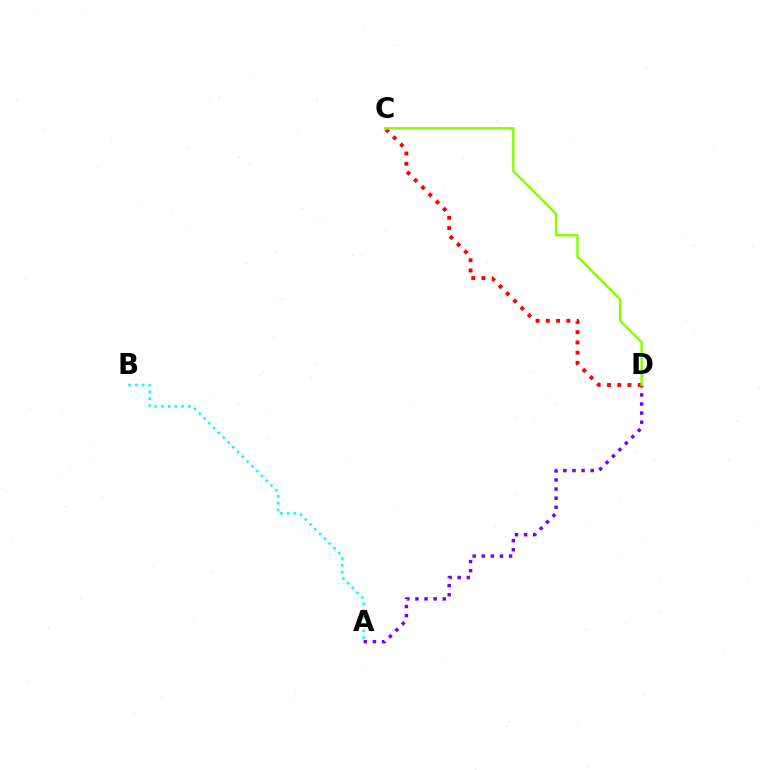{('A', 'B'): [{'color': '#00fff6', 'line_style': 'dotted', 'thickness': 1.84}], ('A', 'D'): [{'color': '#7200ff', 'line_style': 'dotted', 'thickness': 2.47}], ('C', 'D'): [{'color': '#ff0000', 'line_style': 'dotted', 'thickness': 2.79}, {'color': '#84ff00', 'line_style': 'solid', 'thickness': 1.74}]}